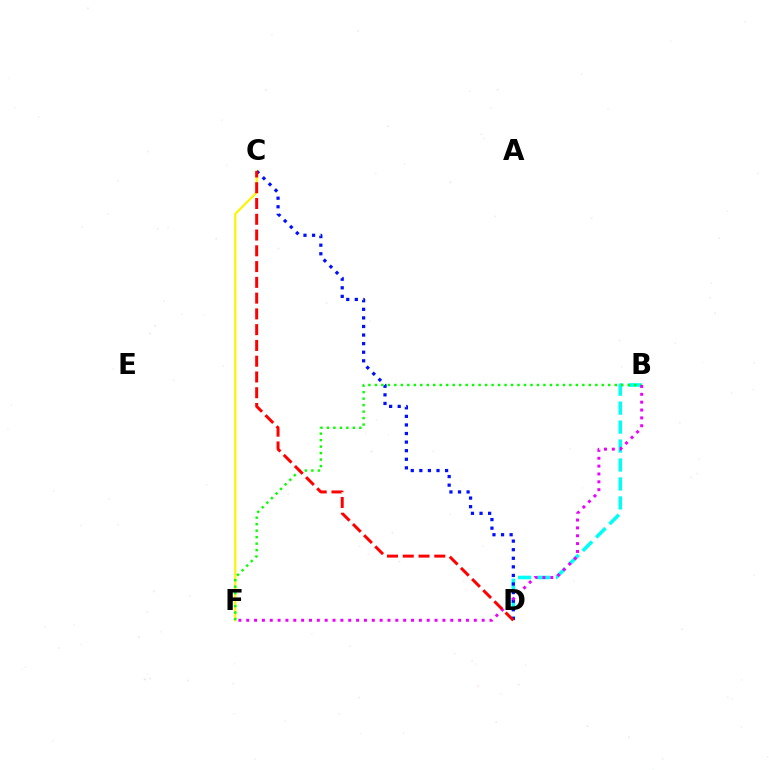{('C', 'F'): [{'color': '#fcf500', 'line_style': 'solid', 'thickness': 1.57}], ('B', 'D'): [{'color': '#00fff6', 'line_style': 'dashed', 'thickness': 2.58}], ('C', 'D'): [{'color': '#0010ff', 'line_style': 'dotted', 'thickness': 2.33}, {'color': '#ff0000', 'line_style': 'dashed', 'thickness': 2.14}], ('B', 'F'): [{'color': '#08ff00', 'line_style': 'dotted', 'thickness': 1.76}, {'color': '#ee00ff', 'line_style': 'dotted', 'thickness': 2.13}]}